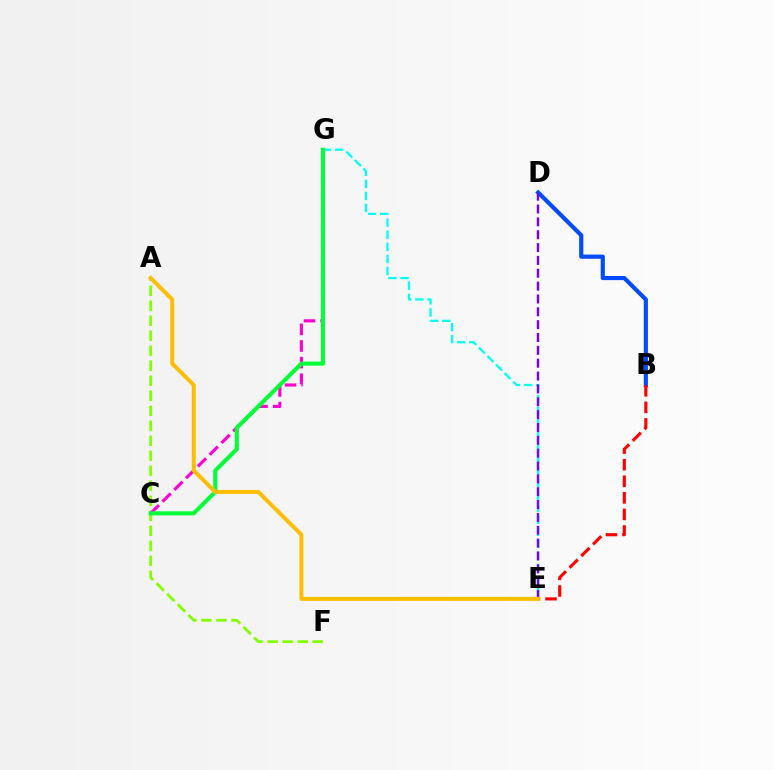{('A', 'F'): [{'color': '#84ff00', 'line_style': 'dashed', 'thickness': 2.04}], ('E', 'G'): [{'color': '#00fff6', 'line_style': 'dashed', 'thickness': 1.64}], ('B', 'D'): [{'color': '#004bff', 'line_style': 'solid', 'thickness': 2.99}], ('C', 'G'): [{'color': '#ff00cf', 'line_style': 'dashed', 'thickness': 2.26}, {'color': '#00ff39', 'line_style': 'solid', 'thickness': 2.94}], ('B', 'E'): [{'color': '#ff0000', 'line_style': 'dashed', 'thickness': 2.25}], ('D', 'E'): [{'color': '#7200ff', 'line_style': 'dashed', 'thickness': 1.75}], ('A', 'E'): [{'color': '#ffbd00', 'line_style': 'solid', 'thickness': 2.86}]}